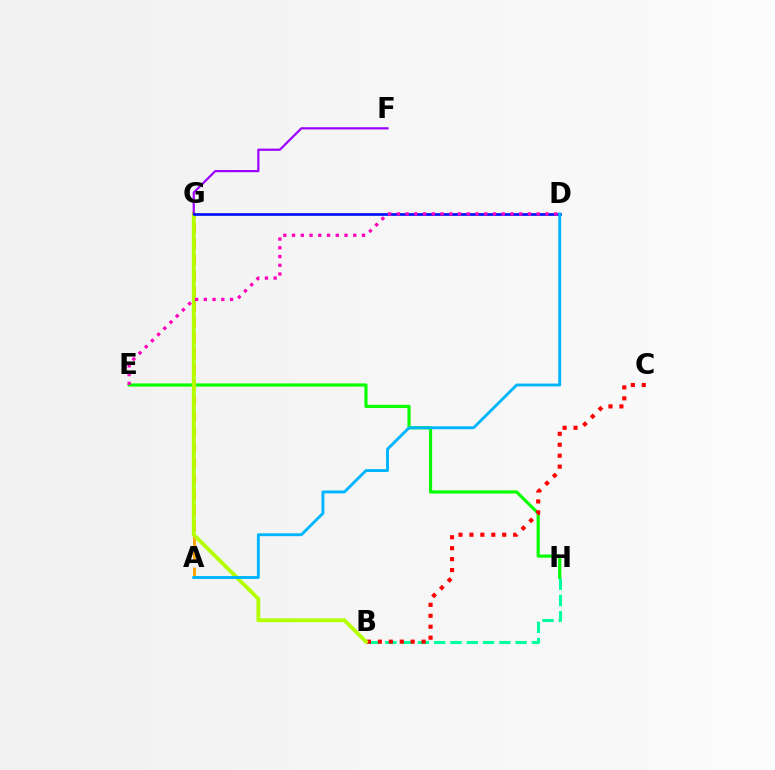{('E', 'H'): [{'color': '#08ff00', 'line_style': 'solid', 'thickness': 2.28}], ('B', 'H'): [{'color': '#00ff9d', 'line_style': 'dashed', 'thickness': 2.21}], ('A', 'G'): [{'color': '#ffa500', 'line_style': 'dashed', 'thickness': 2.13}], ('B', 'C'): [{'color': '#ff0000', 'line_style': 'dotted', 'thickness': 2.97}], ('B', 'G'): [{'color': '#b3ff00', 'line_style': 'solid', 'thickness': 2.75}], ('F', 'G'): [{'color': '#9b00ff', 'line_style': 'solid', 'thickness': 1.59}], ('D', 'G'): [{'color': '#0010ff', 'line_style': 'solid', 'thickness': 1.93}], ('A', 'D'): [{'color': '#00b5ff', 'line_style': 'solid', 'thickness': 2.08}], ('D', 'E'): [{'color': '#ff00bd', 'line_style': 'dotted', 'thickness': 2.37}]}